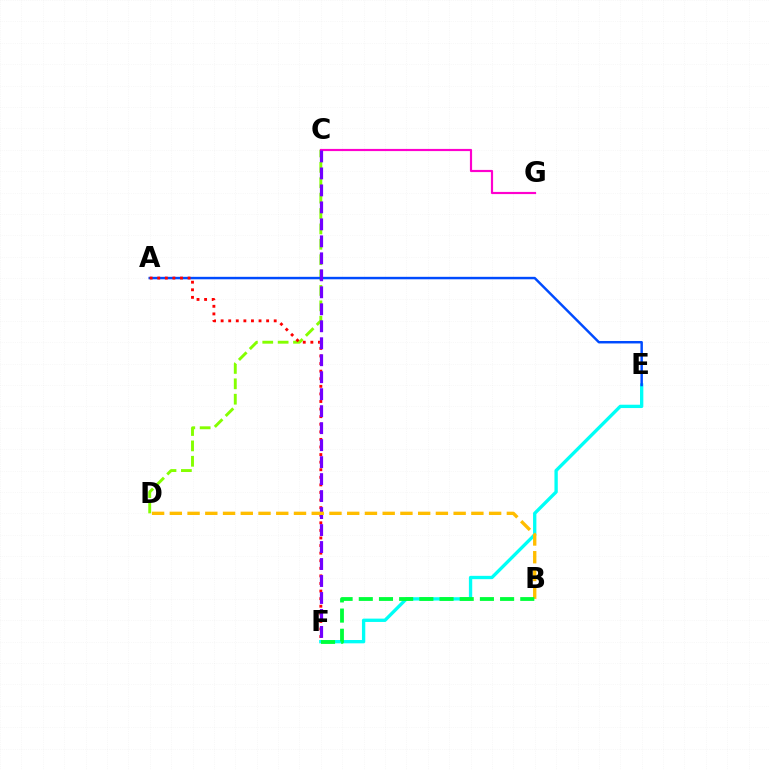{('E', 'F'): [{'color': '#00fff6', 'line_style': 'solid', 'thickness': 2.4}], ('C', 'D'): [{'color': '#84ff00', 'line_style': 'dashed', 'thickness': 2.09}], ('C', 'G'): [{'color': '#ff00cf', 'line_style': 'solid', 'thickness': 1.56}], ('A', 'E'): [{'color': '#004bff', 'line_style': 'solid', 'thickness': 1.77}], ('A', 'F'): [{'color': '#ff0000', 'line_style': 'dotted', 'thickness': 2.06}], ('C', 'F'): [{'color': '#7200ff', 'line_style': 'dashed', 'thickness': 2.31}], ('B', 'D'): [{'color': '#ffbd00', 'line_style': 'dashed', 'thickness': 2.41}], ('B', 'F'): [{'color': '#00ff39', 'line_style': 'dashed', 'thickness': 2.74}]}